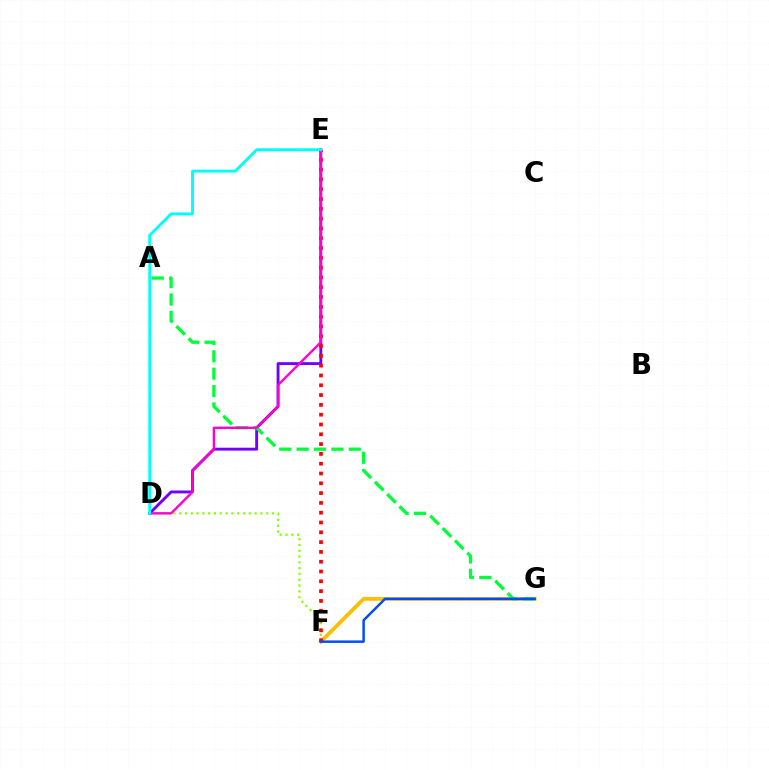{('D', 'F'): [{'color': '#84ff00', 'line_style': 'dotted', 'thickness': 1.58}], ('D', 'E'): [{'color': '#7200ff', 'line_style': 'solid', 'thickness': 2.08}, {'color': '#ff00cf', 'line_style': 'solid', 'thickness': 1.71}, {'color': '#00fff6', 'line_style': 'solid', 'thickness': 2.09}], ('F', 'G'): [{'color': '#ffbd00', 'line_style': 'solid', 'thickness': 2.69}, {'color': '#004bff', 'line_style': 'solid', 'thickness': 1.77}], ('A', 'G'): [{'color': '#00ff39', 'line_style': 'dashed', 'thickness': 2.36}], ('E', 'F'): [{'color': '#ff0000', 'line_style': 'dotted', 'thickness': 2.66}]}